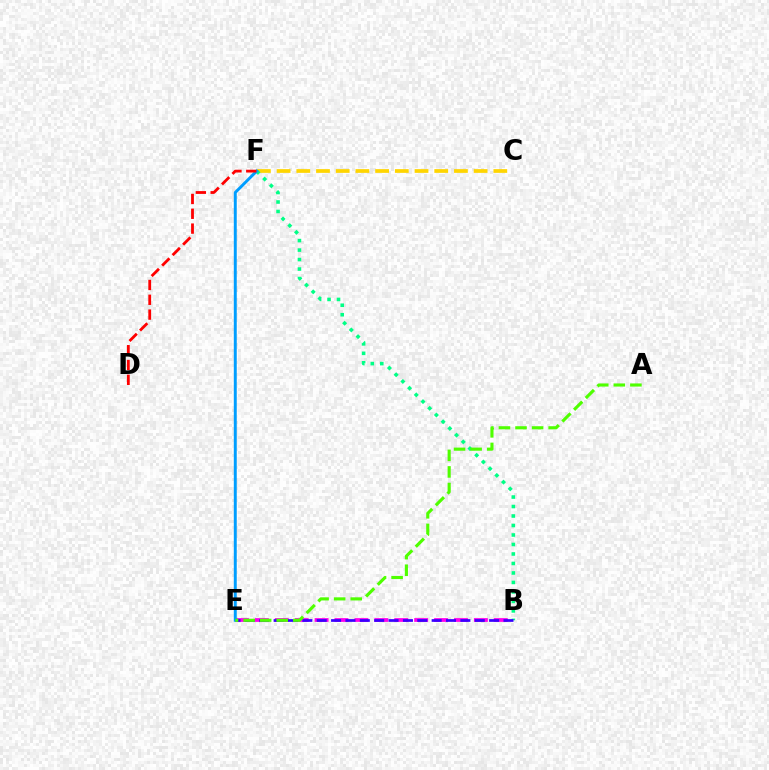{('C', 'F'): [{'color': '#ffd500', 'line_style': 'dashed', 'thickness': 2.68}], ('B', 'E'): [{'color': '#ff00ed', 'line_style': 'dashed', 'thickness': 2.7}, {'color': '#3700ff', 'line_style': 'dashed', 'thickness': 1.95}], ('B', 'F'): [{'color': '#00ff86', 'line_style': 'dotted', 'thickness': 2.58}], ('E', 'F'): [{'color': '#009eff', 'line_style': 'solid', 'thickness': 2.12}], ('A', 'E'): [{'color': '#4fff00', 'line_style': 'dashed', 'thickness': 2.25}], ('D', 'F'): [{'color': '#ff0000', 'line_style': 'dashed', 'thickness': 2.01}]}